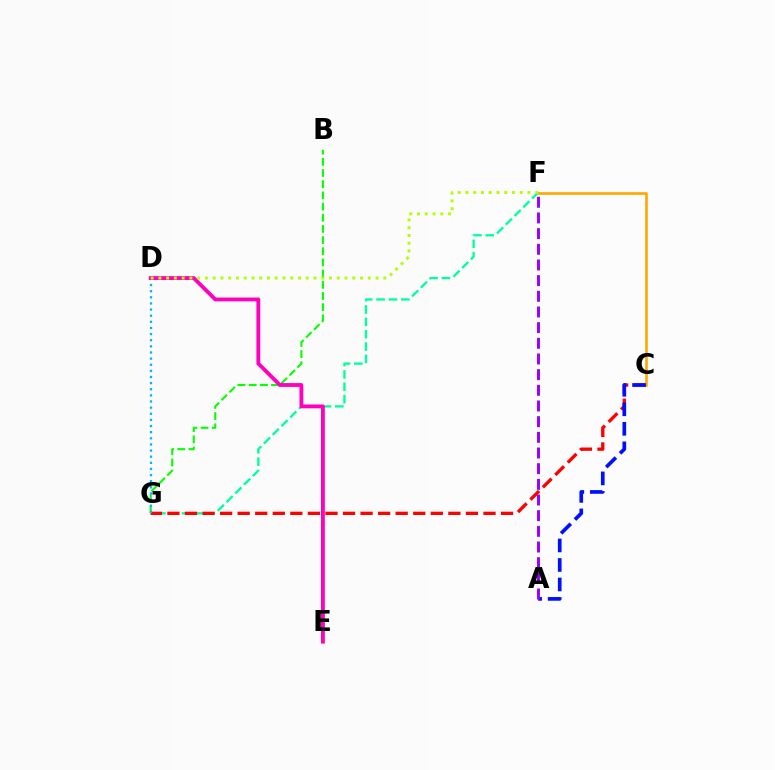{('C', 'F'): [{'color': '#ffa500', 'line_style': 'solid', 'thickness': 1.87}], ('F', 'G'): [{'color': '#00ff9d', 'line_style': 'dashed', 'thickness': 1.68}], ('B', 'G'): [{'color': '#08ff00', 'line_style': 'dashed', 'thickness': 1.52}], ('C', 'G'): [{'color': '#ff0000', 'line_style': 'dashed', 'thickness': 2.39}], ('A', 'C'): [{'color': '#0010ff', 'line_style': 'dashed', 'thickness': 2.65}], ('D', 'G'): [{'color': '#00b5ff', 'line_style': 'dotted', 'thickness': 1.67}], ('A', 'F'): [{'color': '#9b00ff', 'line_style': 'dashed', 'thickness': 2.13}], ('D', 'E'): [{'color': '#ff00bd', 'line_style': 'solid', 'thickness': 2.76}], ('D', 'F'): [{'color': '#b3ff00', 'line_style': 'dotted', 'thickness': 2.11}]}